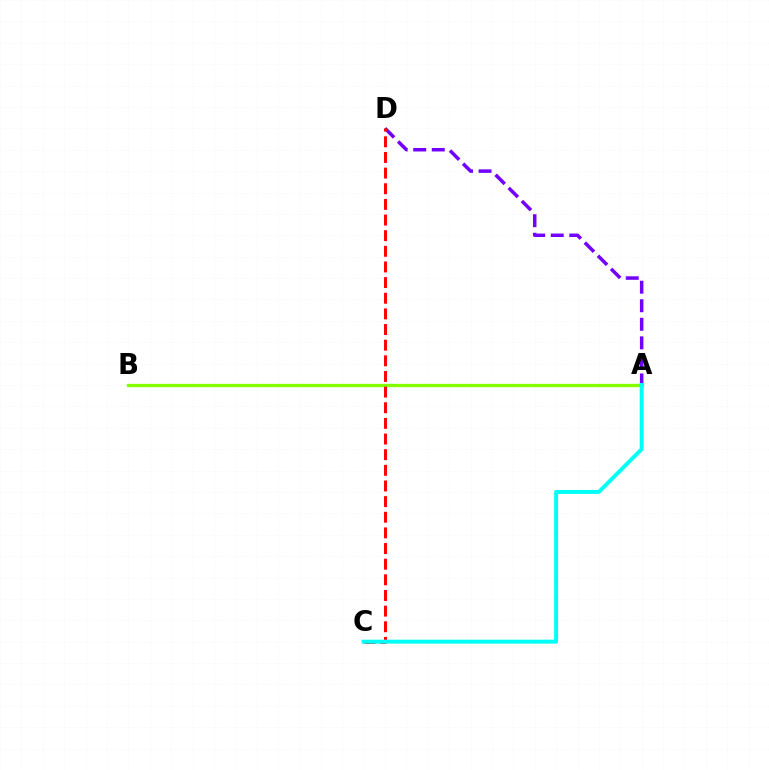{('A', 'B'): [{'color': '#84ff00', 'line_style': 'solid', 'thickness': 2.4}], ('A', 'D'): [{'color': '#7200ff', 'line_style': 'dashed', 'thickness': 2.52}], ('C', 'D'): [{'color': '#ff0000', 'line_style': 'dashed', 'thickness': 2.13}], ('A', 'C'): [{'color': '#00fff6', 'line_style': 'solid', 'thickness': 2.84}]}